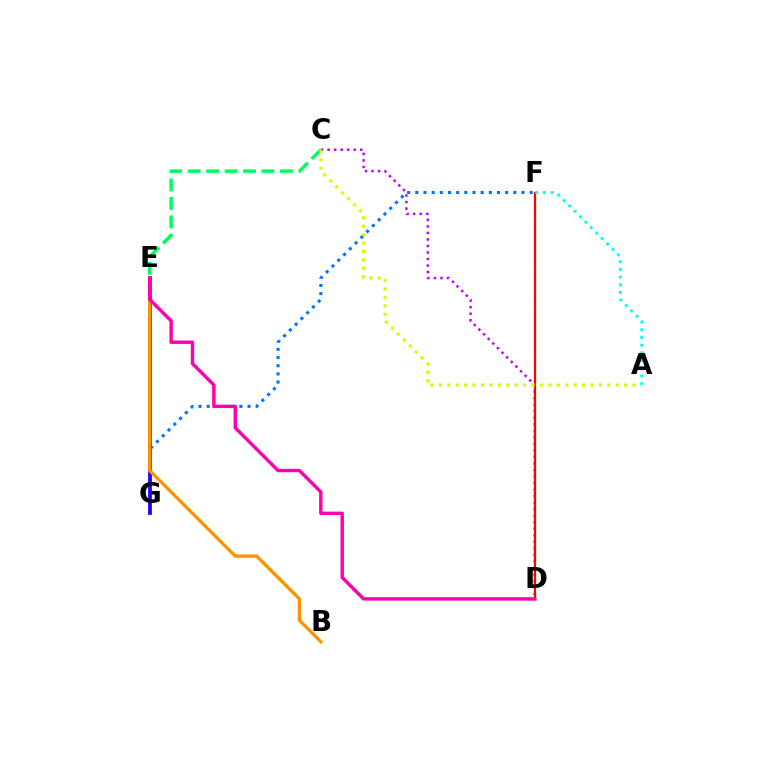{('D', 'F'): [{'color': '#3dff00', 'line_style': 'dotted', 'thickness': 1.59}, {'color': '#ff0000', 'line_style': 'solid', 'thickness': 1.58}], ('F', 'G'): [{'color': '#0074ff', 'line_style': 'dotted', 'thickness': 2.22}], ('E', 'G'): [{'color': '#2500ff', 'line_style': 'solid', 'thickness': 2.71}], ('C', 'D'): [{'color': '#b900ff', 'line_style': 'dotted', 'thickness': 1.77}], ('B', 'E'): [{'color': '#ff9400', 'line_style': 'solid', 'thickness': 2.44}], ('C', 'E'): [{'color': '#00ff5c', 'line_style': 'dashed', 'thickness': 2.51}], ('A', 'F'): [{'color': '#00fff6', 'line_style': 'dotted', 'thickness': 2.09}], ('D', 'E'): [{'color': '#ff00ac', 'line_style': 'solid', 'thickness': 2.46}], ('A', 'C'): [{'color': '#d1ff00', 'line_style': 'dotted', 'thickness': 2.29}]}